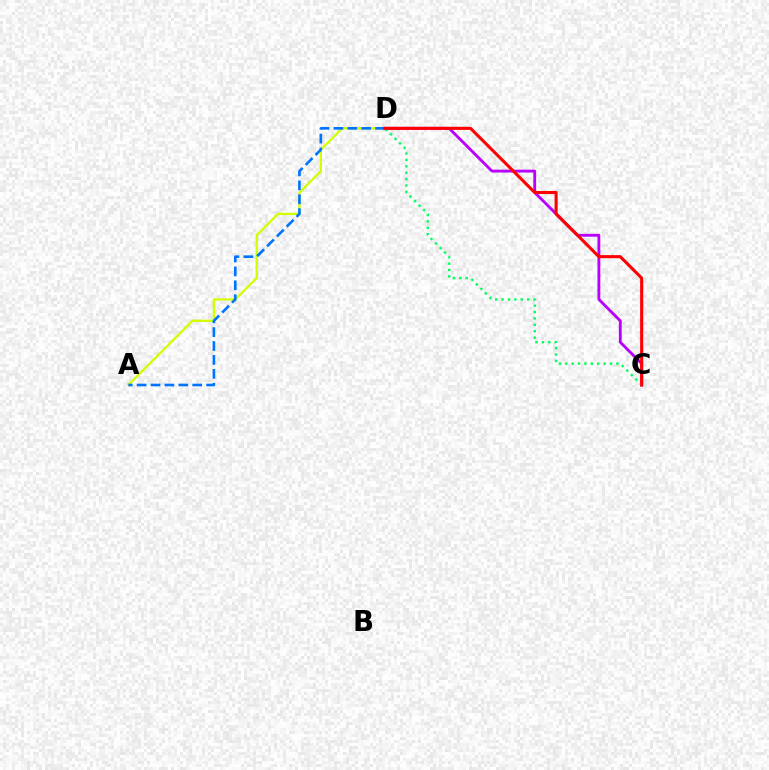{('A', 'D'): [{'color': '#d1ff00', 'line_style': 'solid', 'thickness': 1.65}, {'color': '#0074ff', 'line_style': 'dashed', 'thickness': 1.89}], ('C', 'D'): [{'color': '#b900ff', 'line_style': 'solid', 'thickness': 2.05}, {'color': '#00ff5c', 'line_style': 'dotted', 'thickness': 1.74}, {'color': '#ff0000', 'line_style': 'solid', 'thickness': 2.22}]}